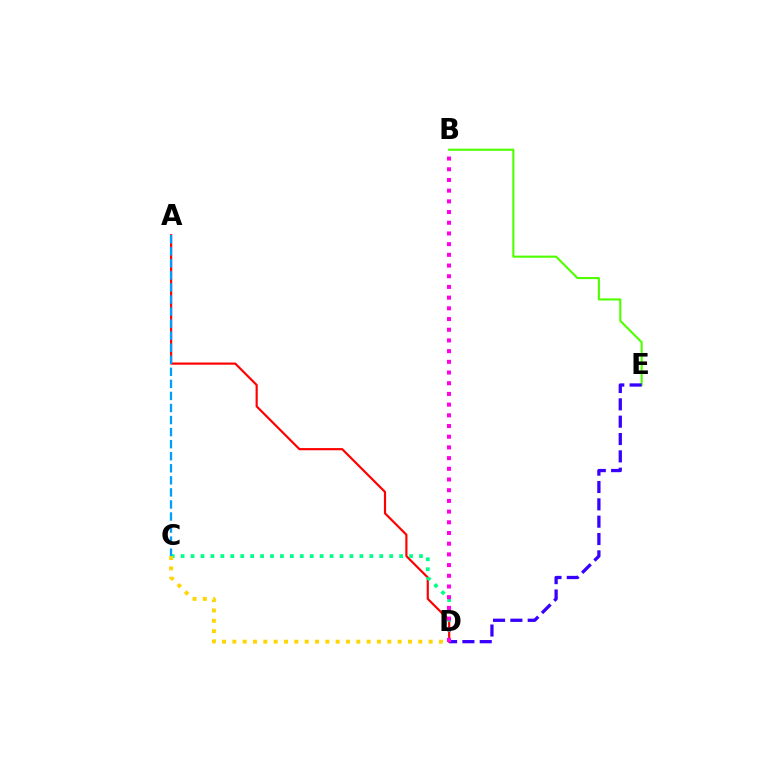{('A', 'D'): [{'color': '#ff0000', 'line_style': 'solid', 'thickness': 1.57}], ('B', 'E'): [{'color': '#4fff00', 'line_style': 'solid', 'thickness': 1.52}], ('D', 'E'): [{'color': '#3700ff', 'line_style': 'dashed', 'thickness': 2.36}], ('C', 'D'): [{'color': '#00ff86', 'line_style': 'dotted', 'thickness': 2.7}, {'color': '#ffd500', 'line_style': 'dotted', 'thickness': 2.81}], ('B', 'D'): [{'color': '#ff00ed', 'line_style': 'dotted', 'thickness': 2.91}], ('A', 'C'): [{'color': '#009eff', 'line_style': 'dashed', 'thickness': 1.64}]}